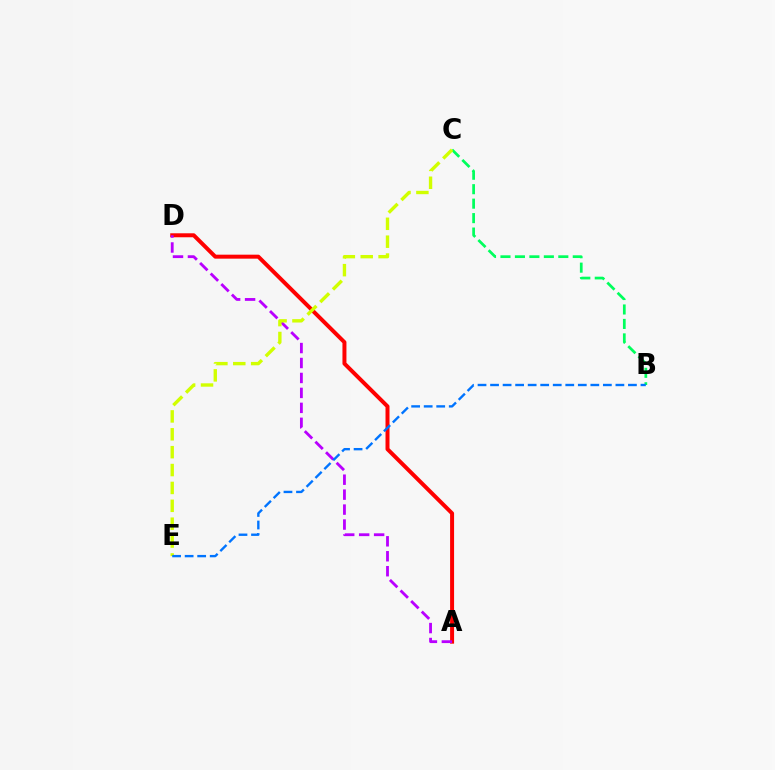{('A', 'D'): [{'color': '#ff0000', 'line_style': 'solid', 'thickness': 2.87}, {'color': '#b900ff', 'line_style': 'dashed', 'thickness': 2.03}], ('B', 'C'): [{'color': '#00ff5c', 'line_style': 'dashed', 'thickness': 1.96}], ('C', 'E'): [{'color': '#d1ff00', 'line_style': 'dashed', 'thickness': 2.43}], ('B', 'E'): [{'color': '#0074ff', 'line_style': 'dashed', 'thickness': 1.7}]}